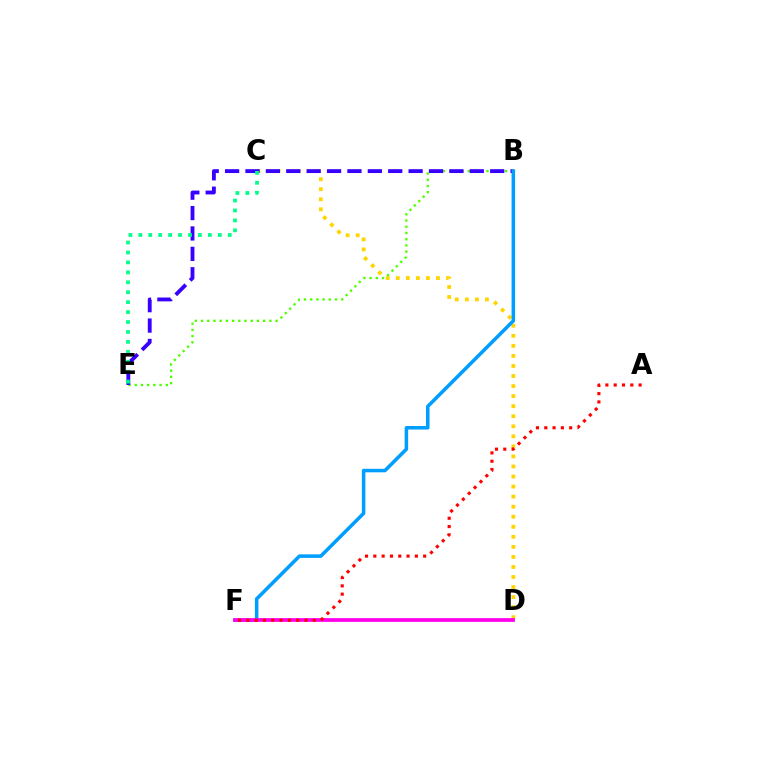{('C', 'D'): [{'color': '#ffd500', 'line_style': 'dotted', 'thickness': 2.73}], ('B', 'E'): [{'color': '#4fff00', 'line_style': 'dotted', 'thickness': 1.69}, {'color': '#3700ff', 'line_style': 'dashed', 'thickness': 2.77}], ('C', 'E'): [{'color': '#00ff86', 'line_style': 'dotted', 'thickness': 2.7}], ('B', 'F'): [{'color': '#009eff', 'line_style': 'solid', 'thickness': 2.54}], ('D', 'F'): [{'color': '#ff00ed', 'line_style': 'solid', 'thickness': 2.71}], ('A', 'F'): [{'color': '#ff0000', 'line_style': 'dotted', 'thickness': 2.26}]}